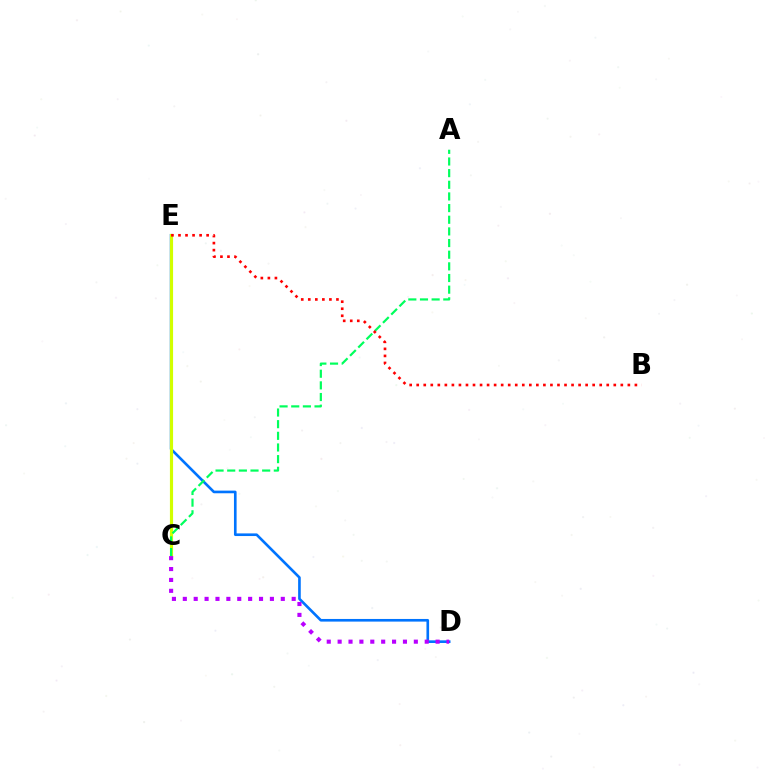{('D', 'E'): [{'color': '#0074ff', 'line_style': 'solid', 'thickness': 1.9}], ('C', 'E'): [{'color': '#d1ff00', 'line_style': 'solid', 'thickness': 2.27}], ('A', 'C'): [{'color': '#00ff5c', 'line_style': 'dashed', 'thickness': 1.58}], ('C', 'D'): [{'color': '#b900ff', 'line_style': 'dotted', 'thickness': 2.96}], ('B', 'E'): [{'color': '#ff0000', 'line_style': 'dotted', 'thickness': 1.91}]}